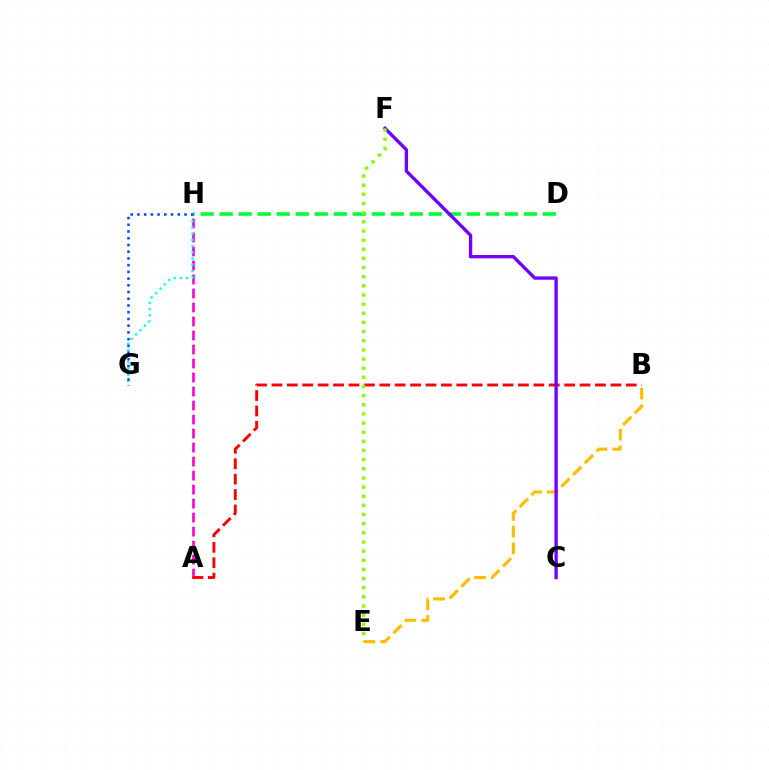{('A', 'H'): [{'color': '#ff00cf', 'line_style': 'dashed', 'thickness': 1.9}], ('G', 'H'): [{'color': '#00fff6', 'line_style': 'dotted', 'thickness': 1.69}, {'color': '#004bff', 'line_style': 'dotted', 'thickness': 1.83}], ('A', 'B'): [{'color': '#ff0000', 'line_style': 'dashed', 'thickness': 2.09}], ('D', 'H'): [{'color': '#00ff39', 'line_style': 'dashed', 'thickness': 2.58}], ('B', 'E'): [{'color': '#ffbd00', 'line_style': 'dashed', 'thickness': 2.26}], ('C', 'F'): [{'color': '#7200ff', 'line_style': 'solid', 'thickness': 2.41}], ('E', 'F'): [{'color': '#84ff00', 'line_style': 'dotted', 'thickness': 2.49}]}